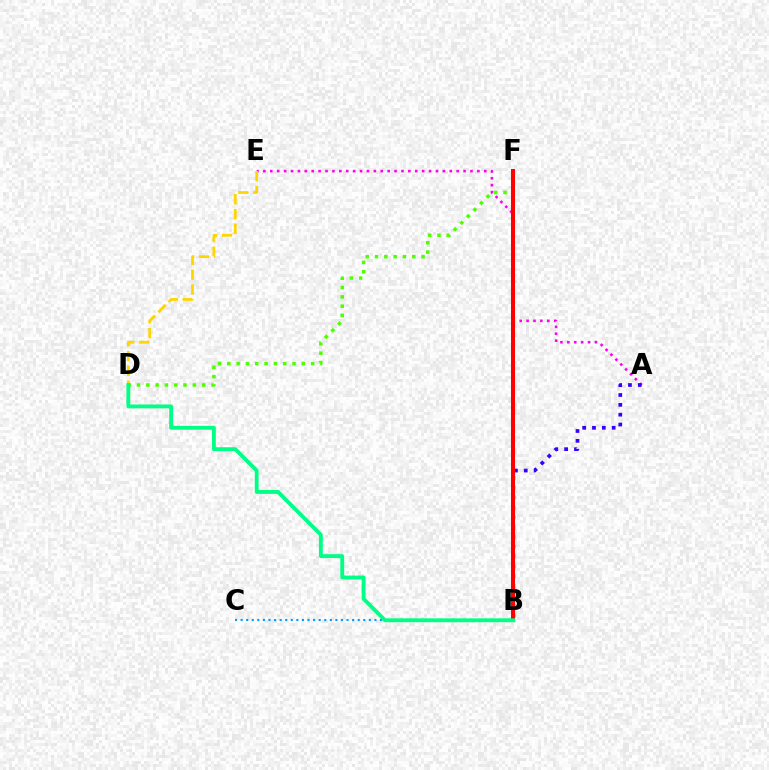{('D', 'F'): [{'color': '#4fff00', 'line_style': 'dotted', 'thickness': 2.53}], ('A', 'E'): [{'color': '#ff00ed', 'line_style': 'dotted', 'thickness': 1.88}], ('A', 'B'): [{'color': '#3700ff', 'line_style': 'dotted', 'thickness': 2.68}], ('D', 'E'): [{'color': '#ffd500', 'line_style': 'dashed', 'thickness': 2.01}], ('B', 'C'): [{'color': '#009eff', 'line_style': 'dotted', 'thickness': 1.51}], ('B', 'F'): [{'color': '#ff0000', 'line_style': 'solid', 'thickness': 2.91}], ('B', 'D'): [{'color': '#00ff86', 'line_style': 'solid', 'thickness': 2.78}]}